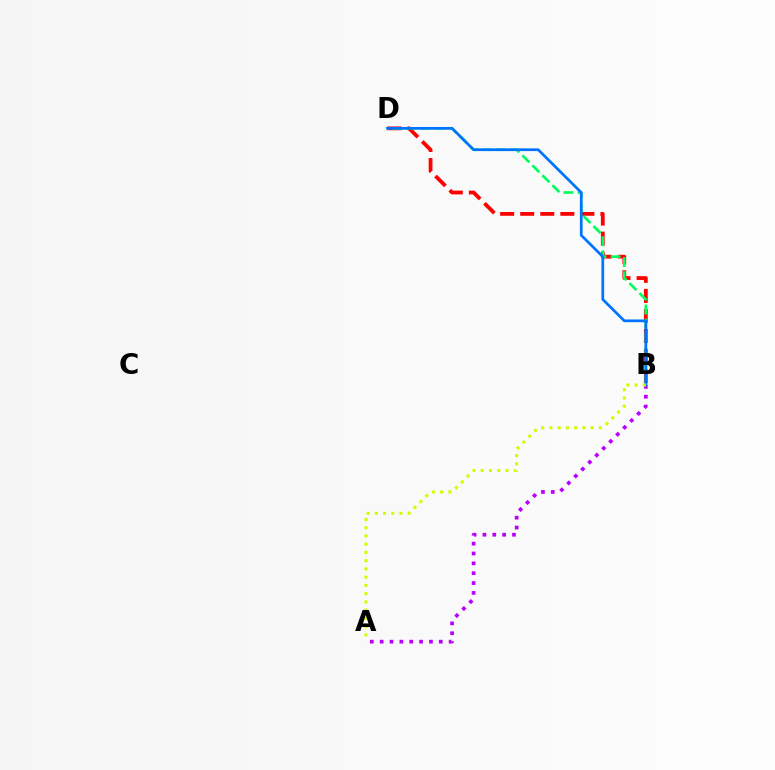{('B', 'D'): [{'color': '#ff0000', 'line_style': 'dashed', 'thickness': 2.73}, {'color': '#00ff5c', 'line_style': 'dashed', 'thickness': 1.92}, {'color': '#0074ff', 'line_style': 'solid', 'thickness': 1.97}], ('A', 'B'): [{'color': '#b900ff', 'line_style': 'dotted', 'thickness': 2.68}, {'color': '#d1ff00', 'line_style': 'dotted', 'thickness': 2.24}]}